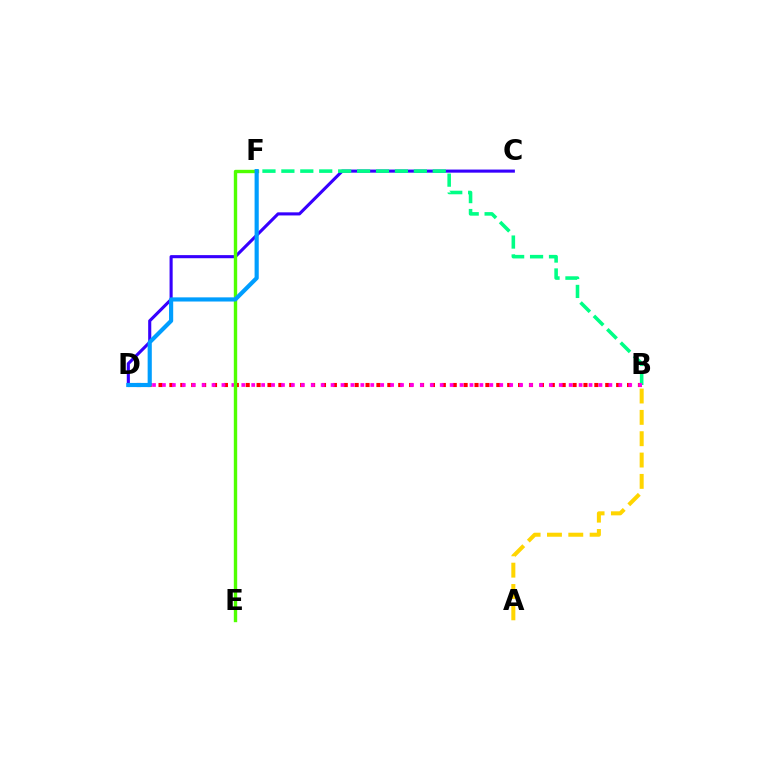{('B', 'D'): [{'color': '#ff0000', 'line_style': 'dotted', 'thickness': 2.96}, {'color': '#ff00ed', 'line_style': 'dotted', 'thickness': 2.7}], ('C', 'D'): [{'color': '#3700ff', 'line_style': 'solid', 'thickness': 2.23}], ('A', 'B'): [{'color': '#ffd500', 'line_style': 'dashed', 'thickness': 2.9}], ('B', 'F'): [{'color': '#00ff86', 'line_style': 'dashed', 'thickness': 2.57}], ('E', 'F'): [{'color': '#4fff00', 'line_style': 'solid', 'thickness': 2.44}], ('D', 'F'): [{'color': '#009eff', 'line_style': 'solid', 'thickness': 2.99}]}